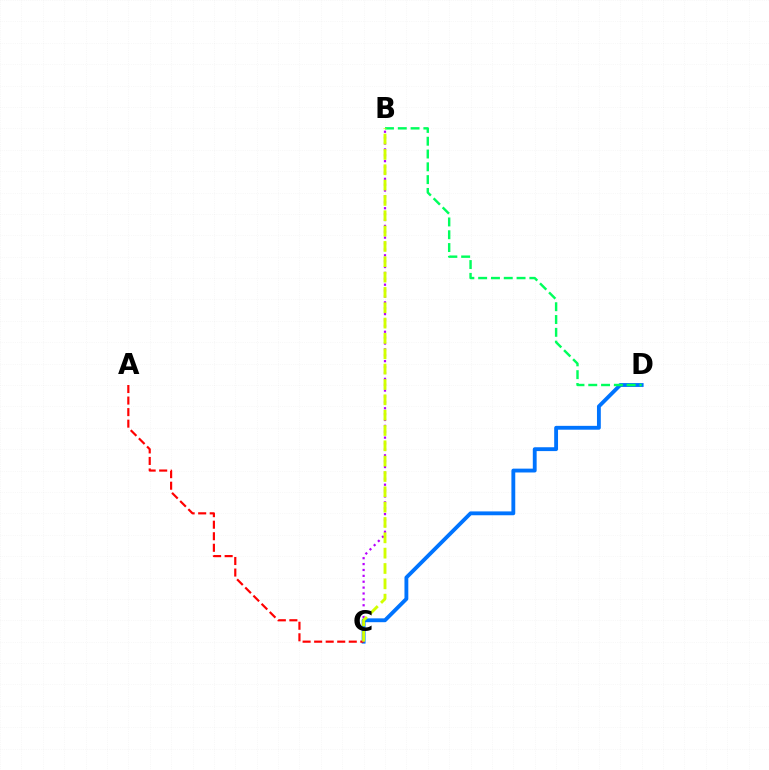{('C', 'D'): [{'color': '#0074ff', 'line_style': 'solid', 'thickness': 2.77}], ('B', 'D'): [{'color': '#00ff5c', 'line_style': 'dashed', 'thickness': 1.74}], ('A', 'C'): [{'color': '#ff0000', 'line_style': 'dashed', 'thickness': 1.57}], ('B', 'C'): [{'color': '#b900ff', 'line_style': 'dotted', 'thickness': 1.6}, {'color': '#d1ff00', 'line_style': 'dashed', 'thickness': 2.08}]}